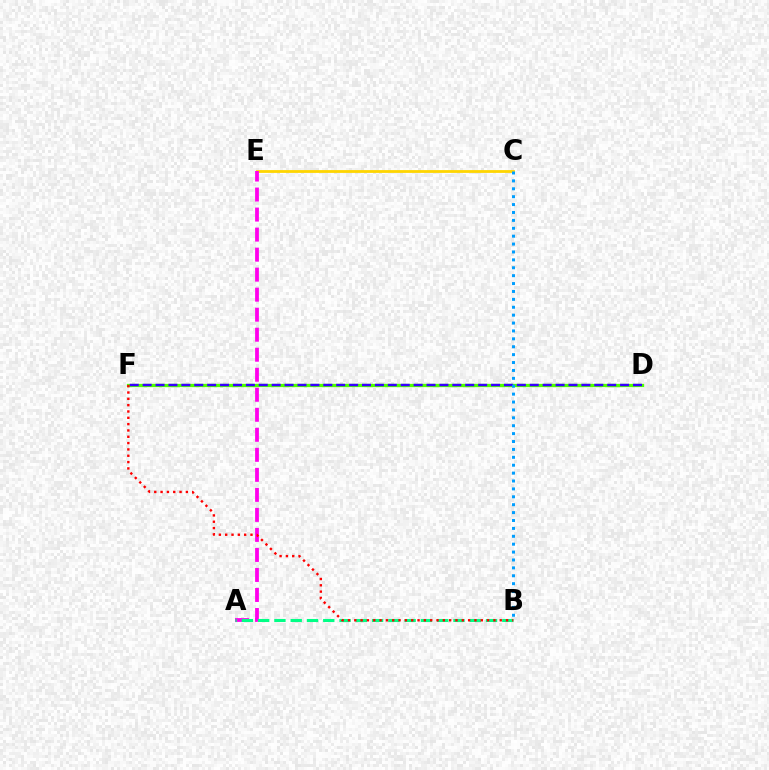{('D', 'F'): [{'color': '#4fff00', 'line_style': 'solid', 'thickness': 2.37}, {'color': '#3700ff', 'line_style': 'dashed', 'thickness': 1.75}], ('C', 'E'): [{'color': '#ffd500', 'line_style': 'solid', 'thickness': 2.01}], ('A', 'E'): [{'color': '#ff00ed', 'line_style': 'dashed', 'thickness': 2.72}], ('A', 'B'): [{'color': '#00ff86', 'line_style': 'dashed', 'thickness': 2.21}], ('B', 'F'): [{'color': '#ff0000', 'line_style': 'dotted', 'thickness': 1.72}], ('B', 'C'): [{'color': '#009eff', 'line_style': 'dotted', 'thickness': 2.15}]}